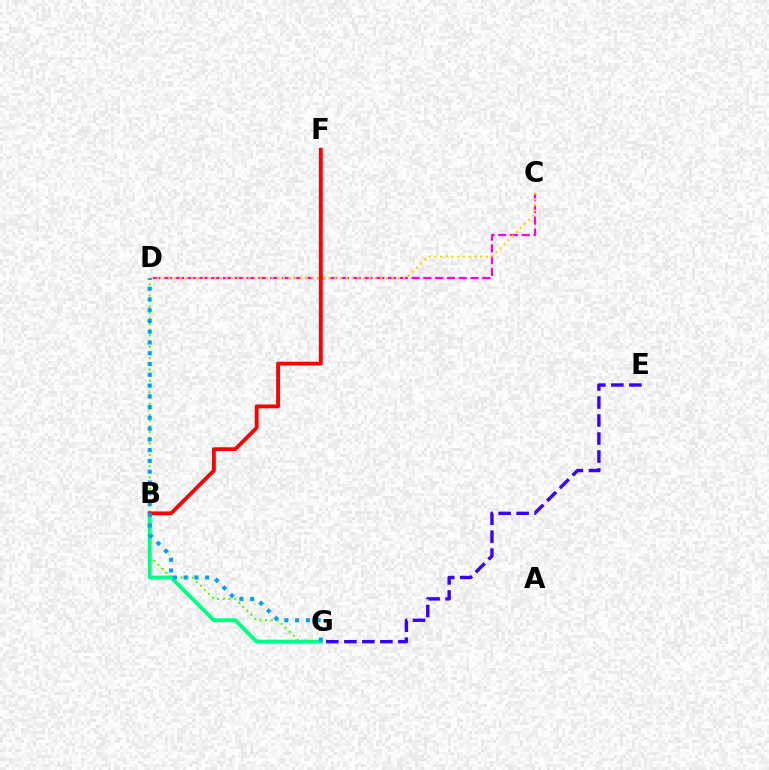{('D', 'G'): [{'color': '#4fff00', 'line_style': 'dotted', 'thickness': 1.54}, {'color': '#009eff', 'line_style': 'dotted', 'thickness': 2.93}], ('C', 'D'): [{'color': '#ff00ed', 'line_style': 'dashed', 'thickness': 1.6}, {'color': '#ffd500', 'line_style': 'dotted', 'thickness': 1.56}], ('E', 'G'): [{'color': '#3700ff', 'line_style': 'dashed', 'thickness': 2.45}], ('B', 'G'): [{'color': '#00ff86', 'line_style': 'solid', 'thickness': 2.8}], ('B', 'F'): [{'color': '#ff0000', 'line_style': 'solid', 'thickness': 2.74}]}